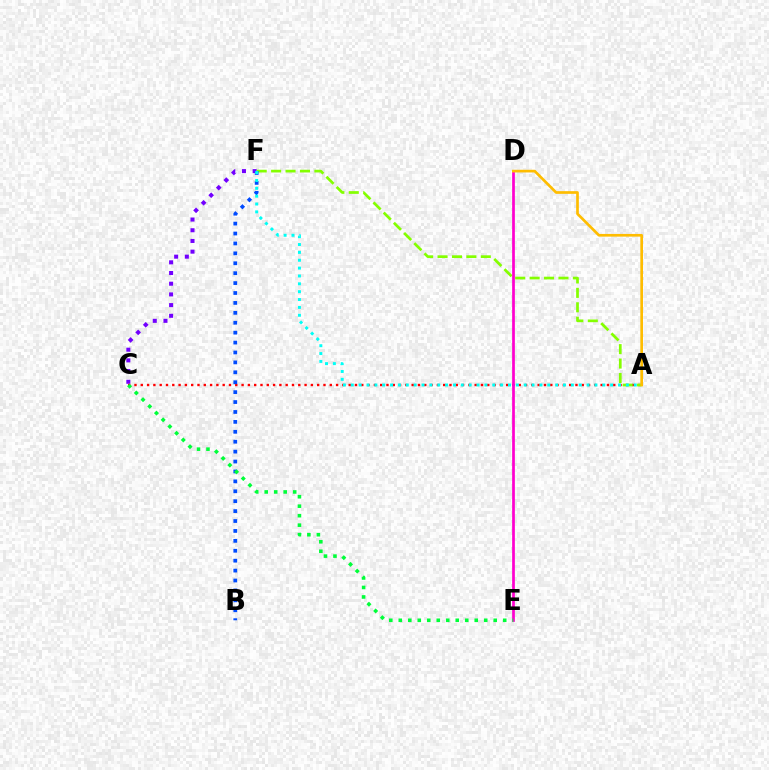{('C', 'F'): [{'color': '#7200ff', 'line_style': 'dotted', 'thickness': 2.91}], ('A', 'C'): [{'color': '#ff0000', 'line_style': 'dotted', 'thickness': 1.71}], ('A', 'F'): [{'color': '#84ff00', 'line_style': 'dashed', 'thickness': 1.96}, {'color': '#00fff6', 'line_style': 'dotted', 'thickness': 2.14}], ('D', 'E'): [{'color': '#ff00cf', 'line_style': 'solid', 'thickness': 1.96}], ('B', 'F'): [{'color': '#004bff', 'line_style': 'dotted', 'thickness': 2.69}], ('C', 'E'): [{'color': '#00ff39', 'line_style': 'dotted', 'thickness': 2.58}], ('A', 'D'): [{'color': '#ffbd00', 'line_style': 'solid', 'thickness': 1.93}]}